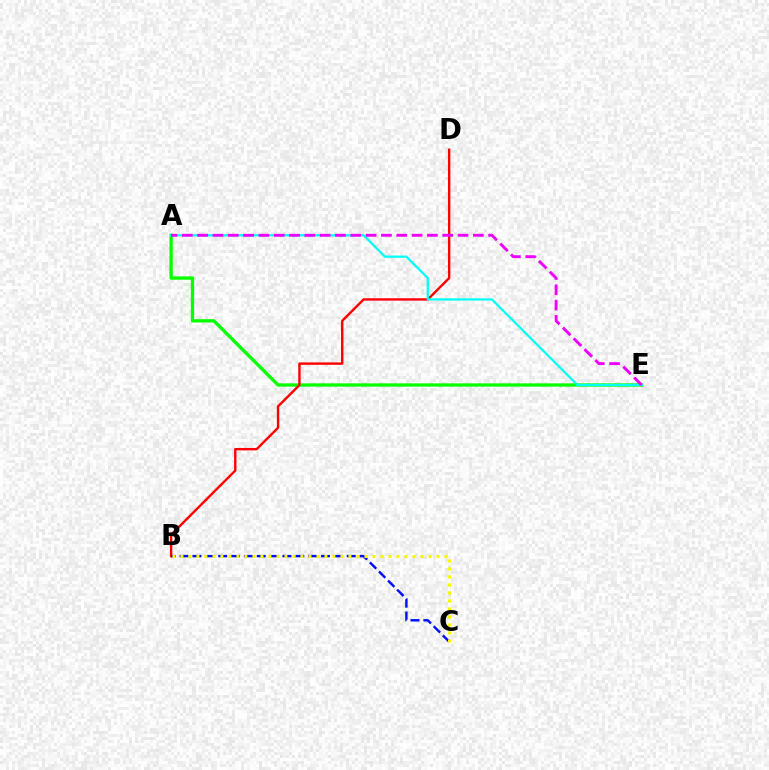{('A', 'E'): [{'color': '#08ff00', 'line_style': 'solid', 'thickness': 2.39}, {'color': '#00fff6', 'line_style': 'solid', 'thickness': 1.61}, {'color': '#ee00ff', 'line_style': 'dashed', 'thickness': 2.08}], ('B', 'D'): [{'color': '#ff0000', 'line_style': 'solid', 'thickness': 1.73}], ('B', 'C'): [{'color': '#0010ff', 'line_style': 'dashed', 'thickness': 1.75}, {'color': '#fcf500', 'line_style': 'dotted', 'thickness': 2.17}]}